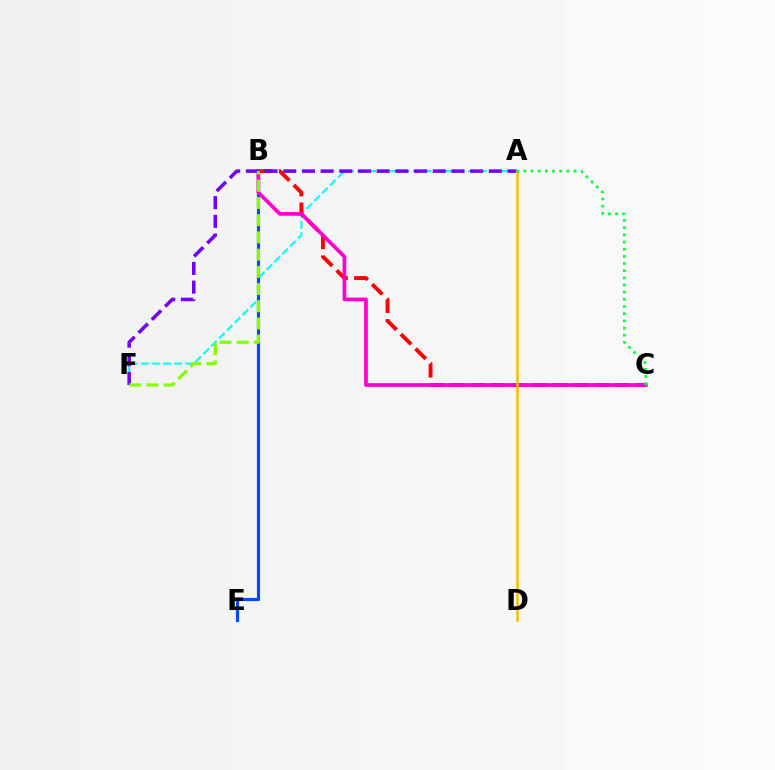{('A', 'F'): [{'color': '#00fff6', 'line_style': 'dashed', 'thickness': 1.5}, {'color': '#7200ff', 'line_style': 'dashed', 'thickness': 2.54}], ('B', 'C'): [{'color': '#ff0000', 'line_style': 'dashed', 'thickness': 2.8}, {'color': '#ff00cf', 'line_style': 'solid', 'thickness': 2.67}], ('B', 'E'): [{'color': '#004bff', 'line_style': 'solid', 'thickness': 2.27}], ('B', 'F'): [{'color': '#84ff00', 'line_style': 'dashed', 'thickness': 2.34}], ('A', 'D'): [{'color': '#ffbd00', 'line_style': 'solid', 'thickness': 1.83}], ('A', 'C'): [{'color': '#00ff39', 'line_style': 'dotted', 'thickness': 1.95}]}